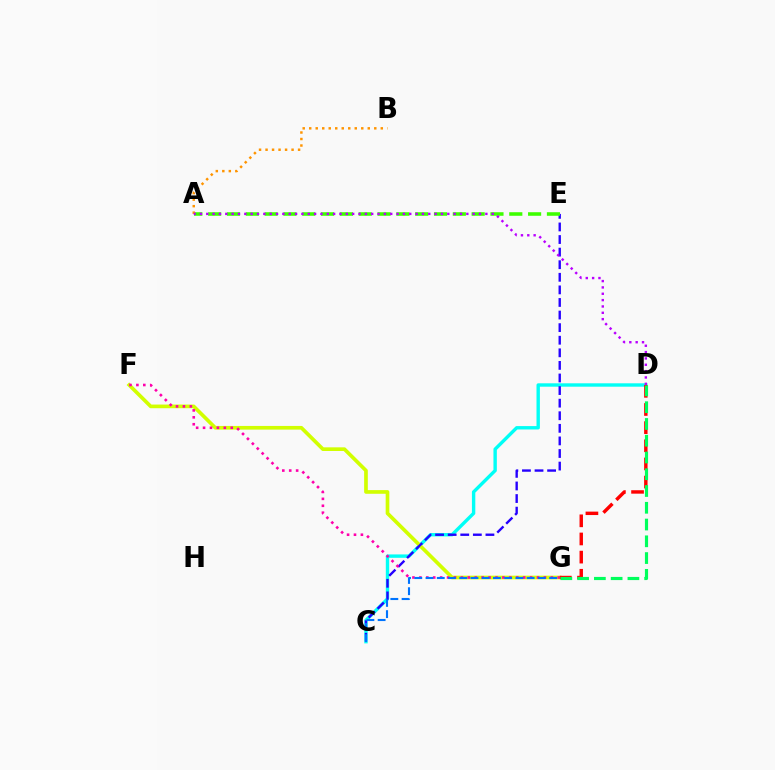{('C', 'D'): [{'color': '#00fff6', 'line_style': 'solid', 'thickness': 2.44}], ('F', 'G'): [{'color': '#d1ff00', 'line_style': 'solid', 'thickness': 2.64}, {'color': '#ff00ac', 'line_style': 'dotted', 'thickness': 1.88}], ('C', 'E'): [{'color': '#2500ff', 'line_style': 'dashed', 'thickness': 1.71}], ('A', 'E'): [{'color': '#3dff00', 'line_style': 'dashed', 'thickness': 2.56}], ('D', 'G'): [{'color': '#ff0000', 'line_style': 'dashed', 'thickness': 2.47}, {'color': '#00ff5c', 'line_style': 'dashed', 'thickness': 2.28}], ('A', 'B'): [{'color': '#ff9400', 'line_style': 'dotted', 'thickness': 1.77}], ('C', 'G'): [{'color': '#0074ff', 'line_style': 'dashed', 'thickness': 1.53}], ('A', 'D'): [{'color': '#b900ff', 'line_style': 'dotted', 'thickness': 1.72}]}